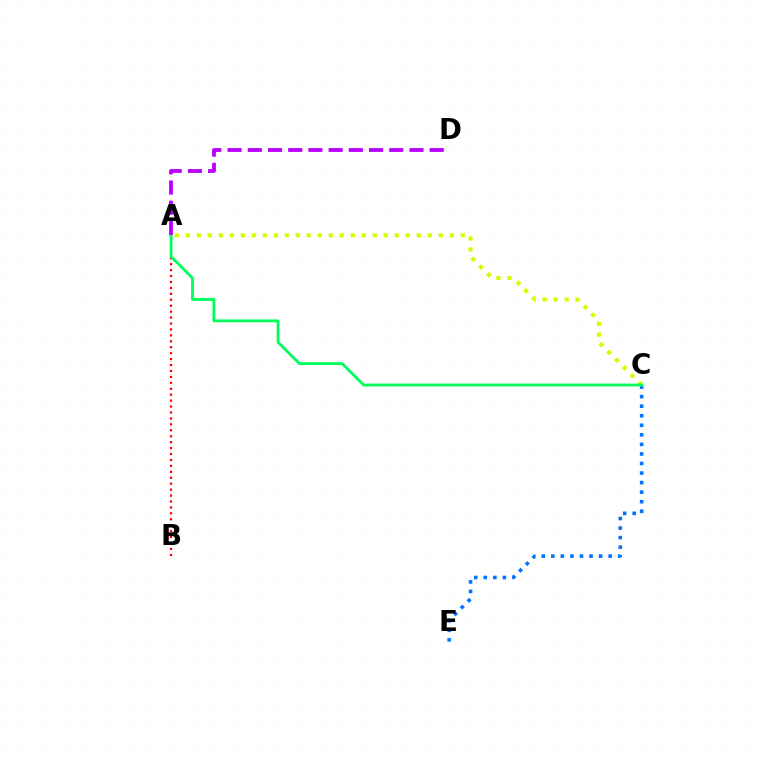{('A', 'C'): [{'color': '#d1ff00', 'line_style': 'dotted', 'thickness': 2.99}, {'color': '#00ff5c', 'line_style': 'solid', 'thickness': 2.02}], ('A', 'B'): [{'color': '#ff0000', 'line_style': 'dotted', 'thickness': 1.61}], ('C', 'E'): [{'color': '#0074ff', 'line_style': 'dotted', 'thickness': 2.59}], ('A', 'D'): [{'color': '#b900ff', 'line_style': 'dashed', 'thickness': 2.75}]}